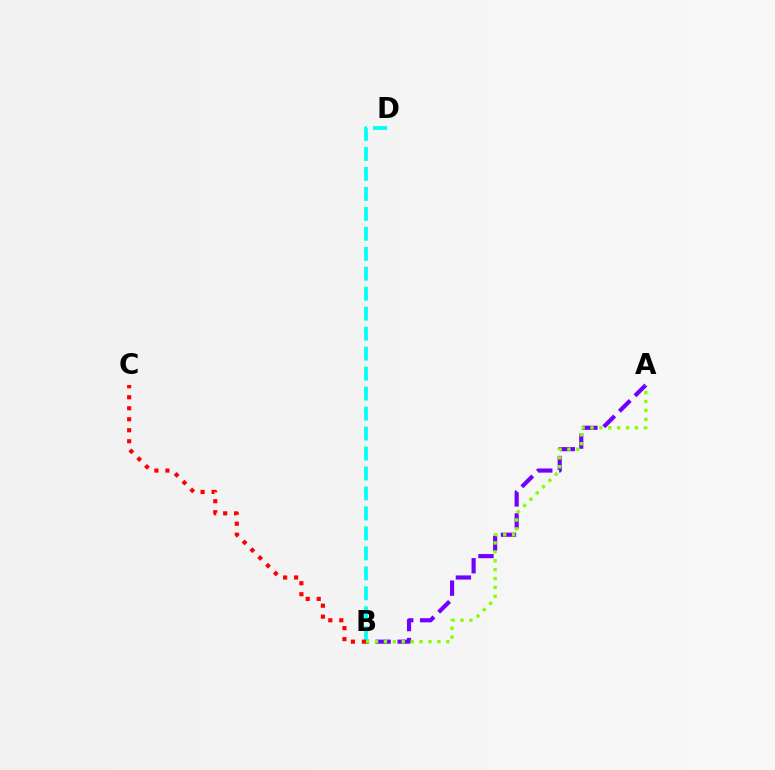{('A', 'B'): [{'color': '#7200ff', 'line_style': 'dashed', 'thickness': 2.98}, {'color': '#84ff00', 'line_style': 'dotted', 'thickness': 2.42}], ('B', 'D'): [{'color': '#00fff6', 'line_style': 'dashed', 'thickness': 2.71}], ('B', 'C'): [{'color': '#ff0000', 'line_style': 'dotted', 'thickness': 2.99}]}